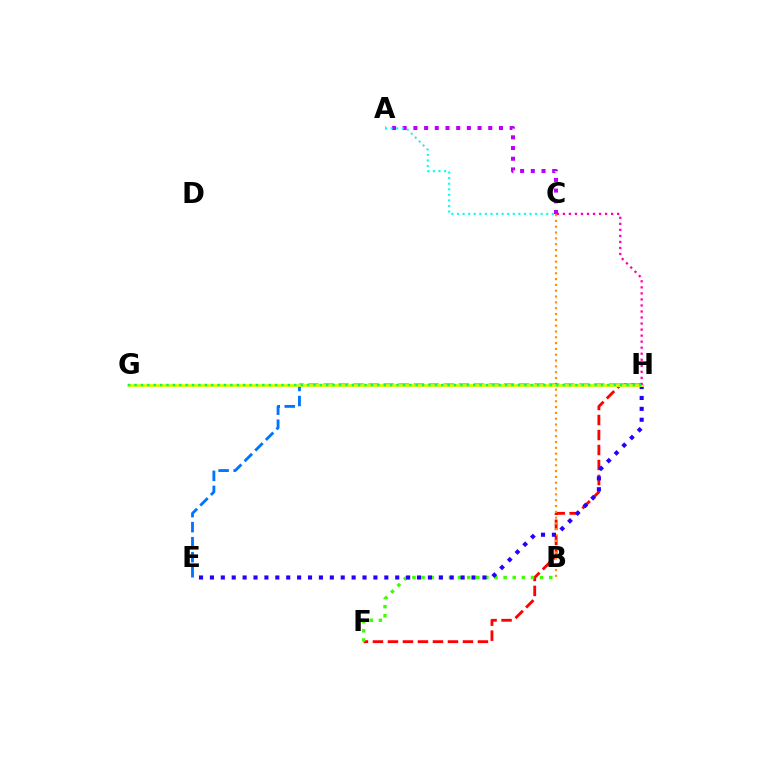{('F', 'H'): [{'color': '#ff0000', 'line_style': 'dashed', 'thickness': 2.04}], ('A', 'C'): [{'color': '#b900ff', 'line_style': 'dotted', 'thickness': 2.91}, {'color': '#00fff6', 'line_style': 'dotted', 'thickness': 1.52}], ('B', 'F'): [{'color': '#3dff00', 'line_style': 'dotted', 'thickness': 2.48}], ('B', 'C'): [{'color': '#ff9400', 'line_style': 'dotted', 'thickness': 1.58}], ('E', 'H'): [{'color': '#0074ff', 'line_style': 'dashed', 'thickness': 2.04}, {'color': '#2500ff', 'line_style': 'dotted', 'thickness': 2.96}], ('G', 'H'): [{'color': '#d1ff00', 'line_style': 'solid', 'thickness': 2.03}, {'color': '#00ff5c', 'line_style': 'dotted', 'thickness': 1.74}], ('C', 'H'): [{'color': '#ff00ac', 'line_style': 'dotted', 'thickness': 1.64}]}